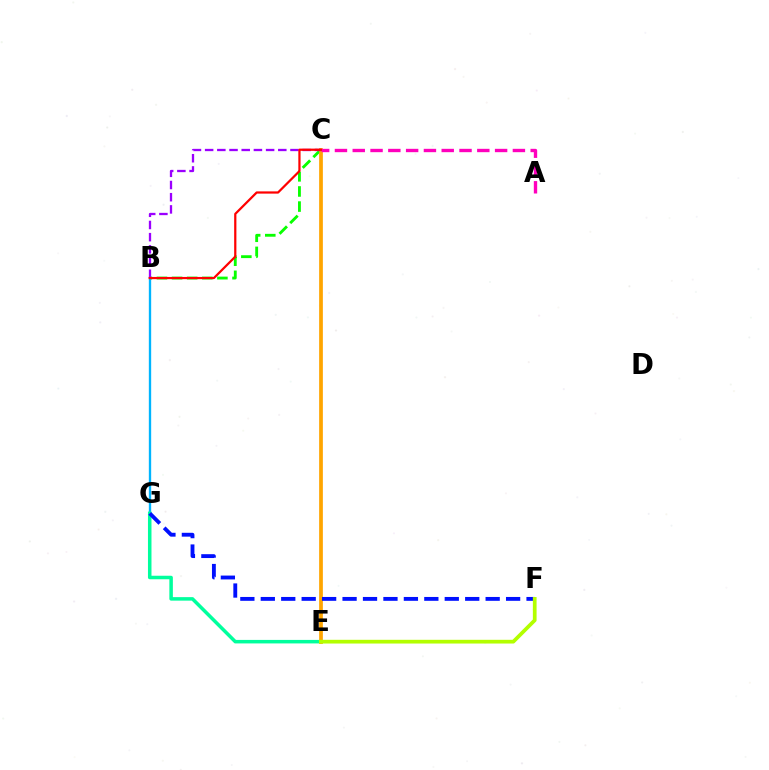{('B', 'C'): [{'color': '#08ff00', 'line_style': 'dashed', 'thickness': 2.05}, {'color': '#9b00ff', 'line_style': 'dashed', 'thickness': 1.66}, {'color': '#ff0000', 'line_style': 'solid', 'thickness': 1.61}], ('B', 'G'): [{'color': '#00b5ff', 'line_style': 'solid', 'thickness': 1.68}], ('E', 'G'): [{'color': '#00ff9d', 'line_style': 'solid', 'thickness': 2.53}], ('C', 'E'): [{'color': '#ffa500', 'line_style': 'solid', 'thickness': 2.68}], ('A', 'C'): [{'color': '#ff00bd', 'line_style': 'dashed', 'thickness': 2.42}], ('F', 'G'): [{'color': '#0010ff', 'line_style': 'dashed', 'thickness': 2.78}], ('E', 'F'): [{'color': '#b3ff00', 'line_style': 'solid', 'thickness': 2.68}]}